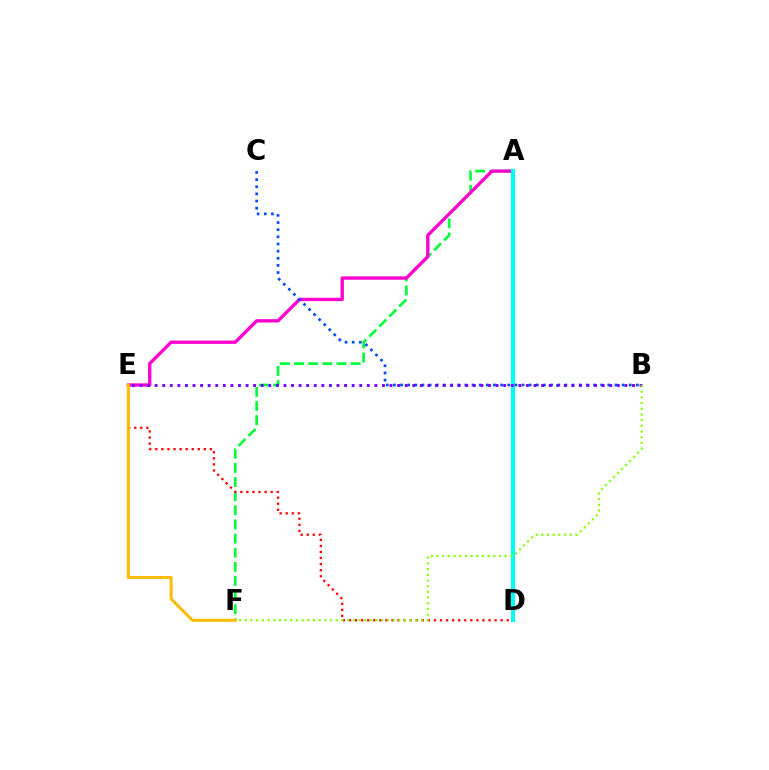{('A', 'F'): [{'color': '#00ff39', 'line_style': 'dashed', 'thickness': 1.92}], ('D', 'E'): [{'color': '#ff0000', 'line_style': 'dotted', 'thickness': 1.65}], ('A', 'E'): [{'color': '#ff00cf', 'line_style': 'solid', 'thickness': 2.41}], ('E', 'F'): [{'color': '#ffbd00', 'line_style': 'solid', 'thickness': 2.16}], ('A', 'D'): [{'color': '#00fff6', 'line_style': 'solid', 'thickness': 2.98}], ('B', 'C'): [{'color': '#004bff', 'line_style': 'dotted', 'thickness': 1.94}], ('B', 'E'): [{'color': '#7200ff', 'line_style': 'dotted', 'thickness': 2.06}], ('B', 'F'): [{'color': '#84ff00', 'line_style': 'dotted', 'thickness': 1.54}]}